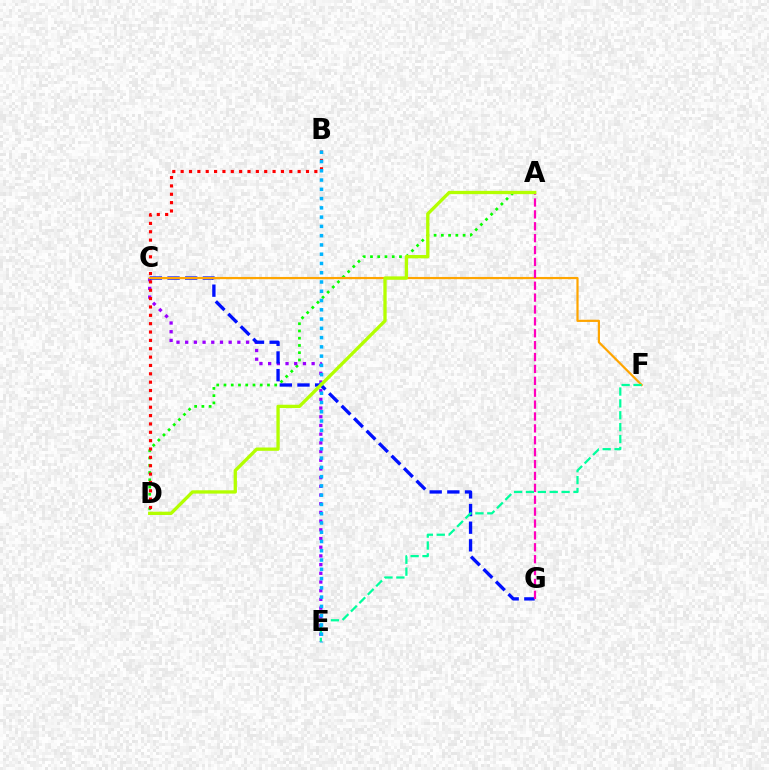{('A', 'D'): [{'color': '#08ff00', 'line_style': 'dotted', 'thickness': 1.97}, {'color': '#b3ff00', 'line_style': 'solid', 'thickness': 2.38}], ('C', 'E'): [{'color': '#9b00ff', 'line_style': 'dotted', 'thickness': 2.36}], ('B', 'D'): [{'color': '#ff0000', 'line_style': 'dotted', 'thickness': 2.27}], ('C', 'G'): [{'color': '#0010ff', 'line_style': 'dashed', 'thickness': 2.4}], ('C', 'F'): [{'color': '#ffa500', 'line_style': 'solid', 'thickness': 1.59}], ('E', 'F'): [{'color': '#00ff9d', 'line_style': 'dashed', 'thickness': 1.61}], ('B', 'E'): [{'color': '#00b5ff', 'line_style': 'dotted', 'thickness': 2.52}], ('A', 'G'): [{'color': '#ff00bd', 'line_style': 'dashed', 'thickness': 1.62}]}